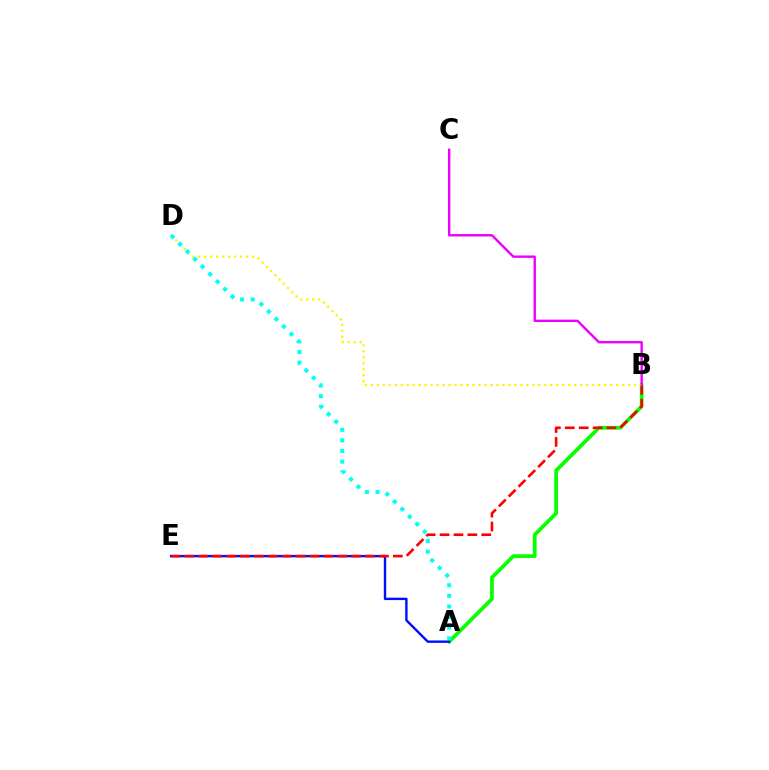{('A', 'B'): [{'color': '#08ff00', 'line_style': 'solid', 'thickness': 2.69}], ('A', 'E'): [{'color': '#0010ff', 'line_style': 'solid', 'thickness': 1.73}], ('B', 'E'): [{'color': '#ff0000', 'line_style': 'dashed', 'thickness': 1.89}], ('B', 'D'): [{'color': '#fcf500', 'line_style': 'dotted', 'thickness': 1.63}], ('A', 'D'): [{'color': '#00fff6', 'line_style': 'dotted', 'thickness': 2.88}], ('B', 'C'): [{'color': '#ee00ff', 'line_style': 'solid', 'thickness': 1.73}]}